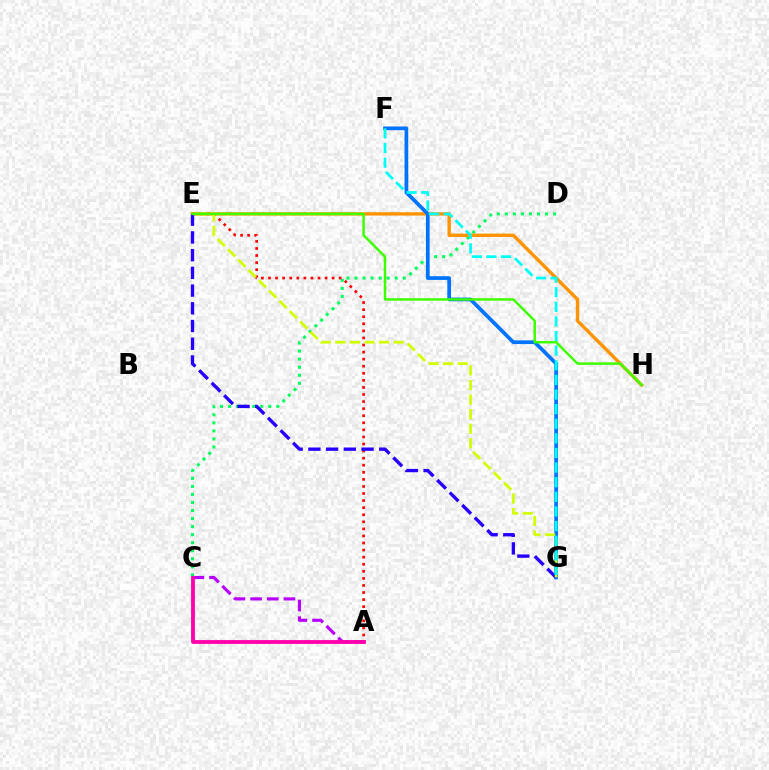{('C', 'D'): [{'color': '#00ff5c', 'line_style': 'dotted', 'thickness': 2.19}], ('A', 'E'): [{'color': '#ff0000', 'line_style': 'dotted', 'thickness': 1.92}], ('E', 'H'): [{'color': '#ff9400', 'line_style': 'solid', 'thickness': 2.43}, {'color': '#3dff00', 'line_style': 'solid', 'thickness': 1.79}], ('F', 'G'): [{'color': '#0074ff', 'line_style': 'solid', 'thickness': 2.67}, {'color': '#00fff6', 'line_style': 'dashed', 'thickness': 1.99}], ('E', 'G'): [{'color': '#2500ff', 'line_style': 'dashed', 'thickness': 2.41}, {'color': '#d1ff00', 'line_style': 'dashed', 'thickness': 1.98}], ('A', 'C'): [{'color': '#b900ff', 'line_style': 'dashed', 'thickness': 2.26}, {'color': '#ff00ac', 'line_style': 'solid', 'thickness': 2.76}]}